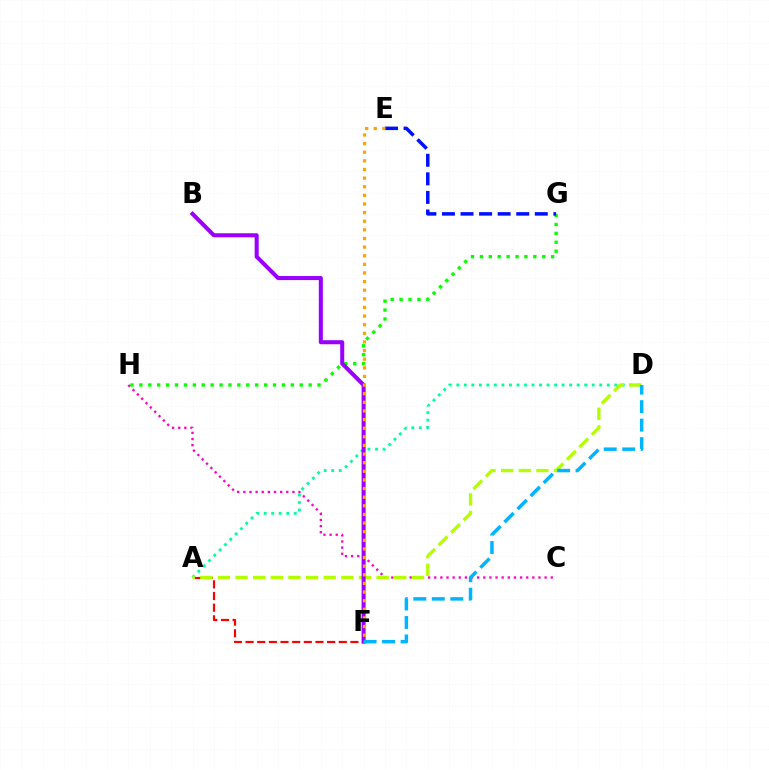{('G', 'H'): [{'color': '#08ff00', 'line_style': 'dotted', 'thickness': 2.42}], ('C', 'H'): [{'color': '#ff00bd', 'line_style': 'dotted', 'thickness': 1.67}], ('A', 'F'): [{'color': '#ff0000', 'line_style': 'dashed', 'thickness': 1.58}], ('A', 'D'): [{'color': '#00ff9d', 'line_style': 'dotted', 'thickness': 2.04}, {'color': '#b3ff00', 'line_style': 'dashed', 'thickness': 2.4}], ('E', 'G'): [{'color': '#0010ff', 'line_style': 'dashed', 'thickness': 2.52}], ('B', 'F'): [{'color': '#9b00ff', 'line_style': 'solid', 'thickness': 2.91}], ('E', 'F'): [{'color': '#ffa500', 'line_style': 'dotted', 'thickness': 2.34}], ('D', 'F'): [{'color': '#00b5ff', 'line_style': 'dashed', 'thickness': 2.51}]}